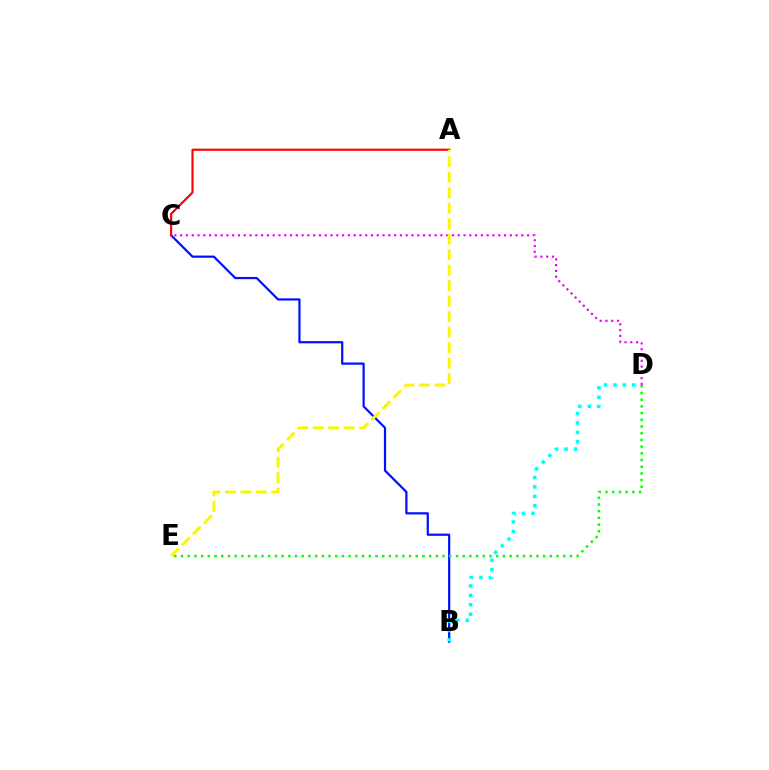{('C', 'D'): [{'color': '#ee00ff', 'line_style': 'dotted', 'thickness': 1.57}], ('B', 'C'): [{'color': '#0010ff', 'line_style': 'solid', 'thickness': 1.59}], ('A', 'C'): [{'color': '#ff0000', 'line_style': 'solid', 'thickness': 1.55}], ('B', 'D'): [{'color': '#00fff6', 'line_style': 'dotted', 'thickness': 2.56}], ('D', 'E'): [{'color': '#08ff00', 'line_style': 'dotted', 'thickness': 1.82}], ('A', 'E'): [{'color': '#fcf500', 'line_style': 'dashed', 'thickness': 2.11}]}